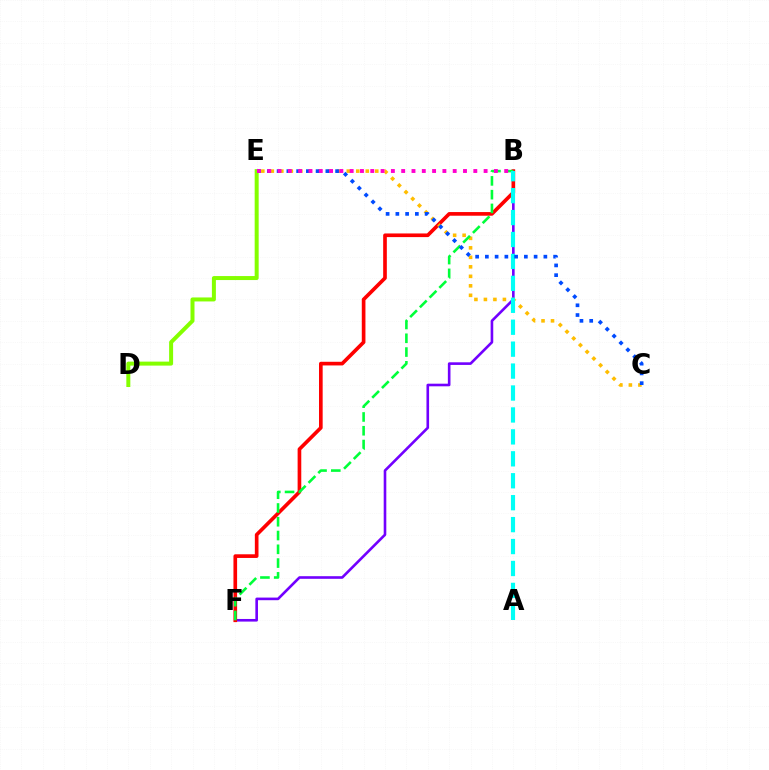{('B', 'F'): [{'color': '#7200ff', 'line_style': 'solid', 'thickness': 1.89}, {'color': '#ff0000', 'line_style': 'solid', 'thickness': 2.63}, {'color': '#00ff39', 'line_style': 'dashed', 'thickness': 1.87}], ('D', 'E'): [{'color': '#84ff00', 'line_style': 'solid', 'thickness': 2.87}], ('C', 'E'): [{'color': '#ffbd00', 'line_style': 'dotted', 'thickness': 2.58}, {'color': '#004bff', 'line_style': 'dotted', 'thickness': 2.65}], ('A', 'B'): [{'color': '#00fff6', 'line_style': 'dashed', 'thickness': 2.98}], ('B', 'E'): [{'color': '#ff00cf', 'line_style': 'dotted', 'thickness': 2.8}]}